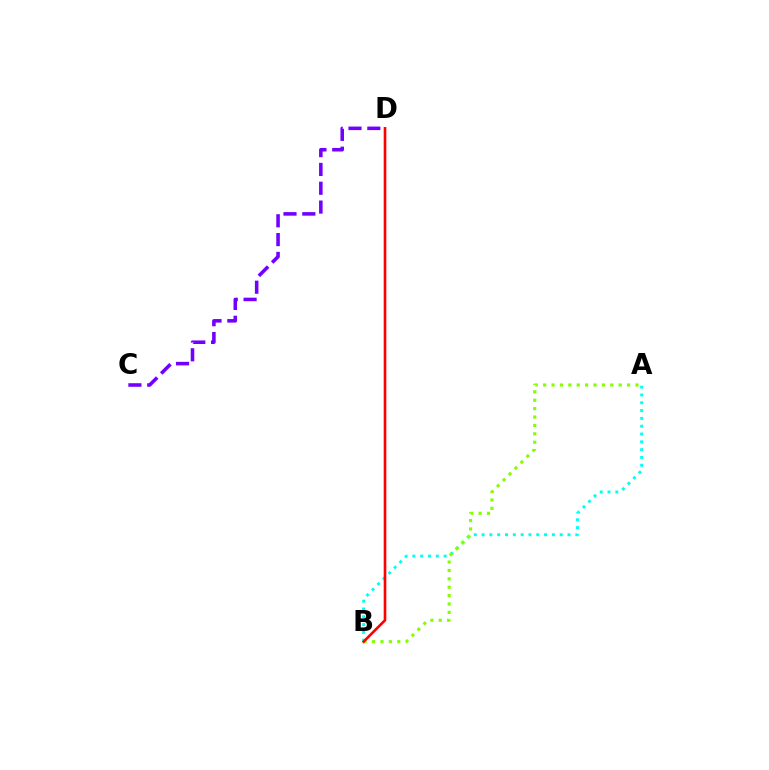{('A', 'B'): [{'color': '#00fff6', 'line_style': 'dotted', 'thickness': 2.12}, {'color': '#84ff00', 'line_style': 'dotted', 'thickness': 2.28}], ('B', 'D'): [{'color': '#ff0000', 'line_style': 'solid', 'thickness': 1.89}], ('C', 'D'): [{'color': '#7200ff', 'line_style': 'dashed', 'thickness': 2.56}]}